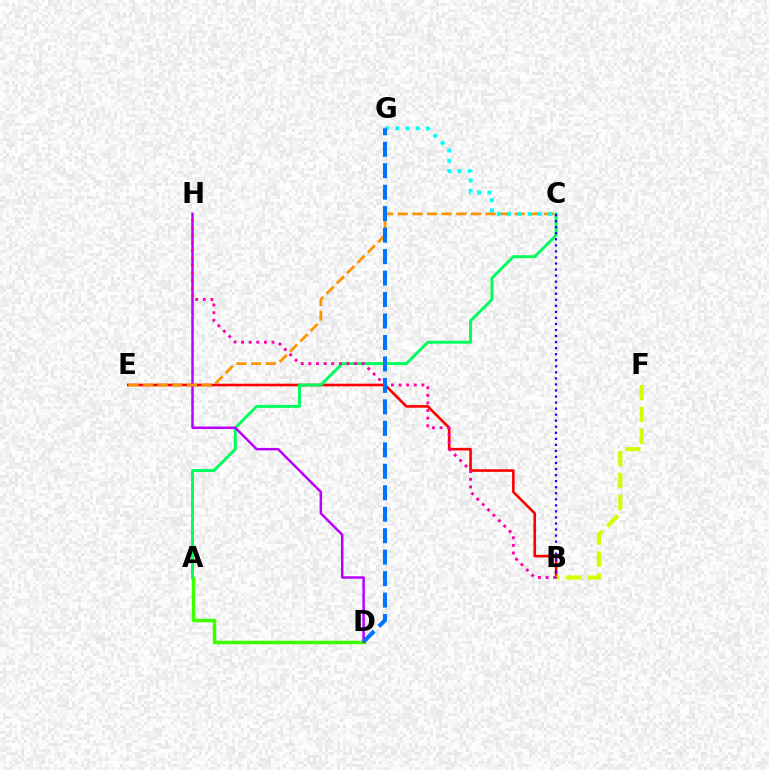{('B', 'E'): [{'color': '#ff0000', 'line_style': 'solid', 'thickness': 1.88}], ('A', 'D'): [{'color': '#3dff00', 'line_style': 'solid', 'thickness': 2.51}], ('B', 'F'): [{'color': '#d1ff00', 'line_style': 'dashed', 'thickness': 2.97}], ('A', 'C'): [{'color': '#00ff5c', 'line_style': 'solid', 'thickness': 2.12}], ('D', 'H'): [{'color': '#b900ff', 'line_style': 'solid', 'thickness': 1.78}], ('B', 'C'): [{'color': '#2500ff', 'line_style': 'dotted', 'thickness': 1.64}], ('C', 'E'): [{'color': '#ff9400', 'line_style': 'dashed', 'thickness': 1.99}], ('B', 'H'): [{'color': '#ff00ac', 'line_style': 'dotted', 'thickness': 2.07}], ('C', 'G'): [{'color': '#00fff6', 'line_style': 'dotted', 'thickness': 2.79}], ('D', 'G'): [{'color': '#0074ff', 'line_style': 'dashed', 'thickness': 2.92}]}